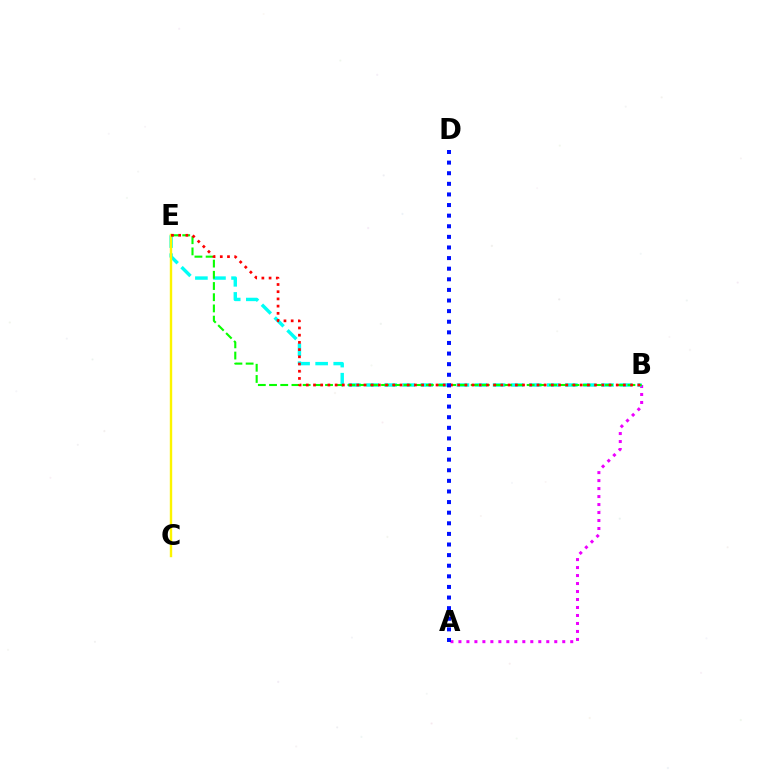{('A', 'B'): [{'color': '#ee00ff', 'line_style': 'dotted', 'thickness': 2.17}], ('B', 'E'): [{'color': '#00fff6', 'line_style': 'dashed', 'thickness': 2.46}, {'color': '#08ff00', 'line_style': 'dashed', 'thickness': 1.52}, {'color': '#ff0000', 'line_style': 'dotted', 'thickness': 1.96}], ('C', 'E'): [{'color': '#fcf500', 'line_style': 'solid', 'thickness': 1.73}], ('A', 'D'): [{'color': '#0010ff', 'line_style': 'dotted', 'thickness': 2.88}]}